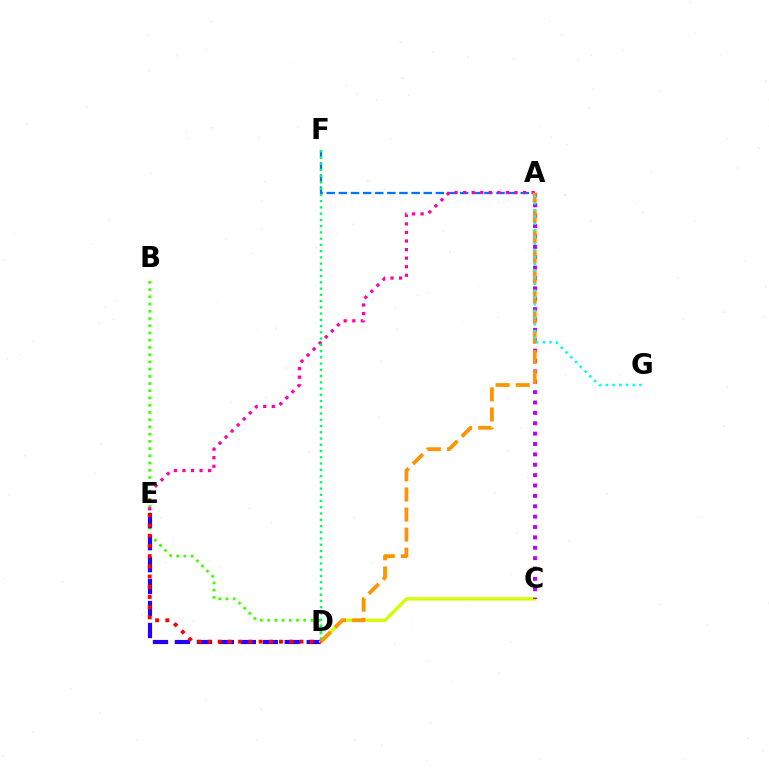{('A', 'F'): [{'color': '#0074ff', 'line_style': 'dashed', 'thickness': 1.65}], ('B', 'D'): [{'color': '#3dff00', 'line_style': 'dotted', 'thickness': 1.96}], ('D', 'E'): [{'color': '#2500ff', 'line_style': 'dashed', 'thickness': 2.98}, {'color': '#ff0000', 'line_style': 'dotted', 'thickness': 2.77}], ('A', 'E'): [{'color': '#ff00ac', 'line_style': 'dotted', 'thickness': 2.33}], ('C', 'D'): [{'color': '#d1ff00', 'line_style': 'solid', 'thickness': 2.4}], ('D', 'F'): [{'color': '#00ff5c', 'line_style': 'dotted', 'thickness': 1.7}], ('A', 'C'): [{'color': '#b900ff', 'line_style': 'dotted', 'thickness': 2.82}], ('A', 'D'): [{'color': '#ff9400', 'line_style': 'dashed', 'thickness': 2.73}], ('A', 'G'): [{'color': '#00fff6', 'line_style': 'dotted', 'thickness': 1.83}]}